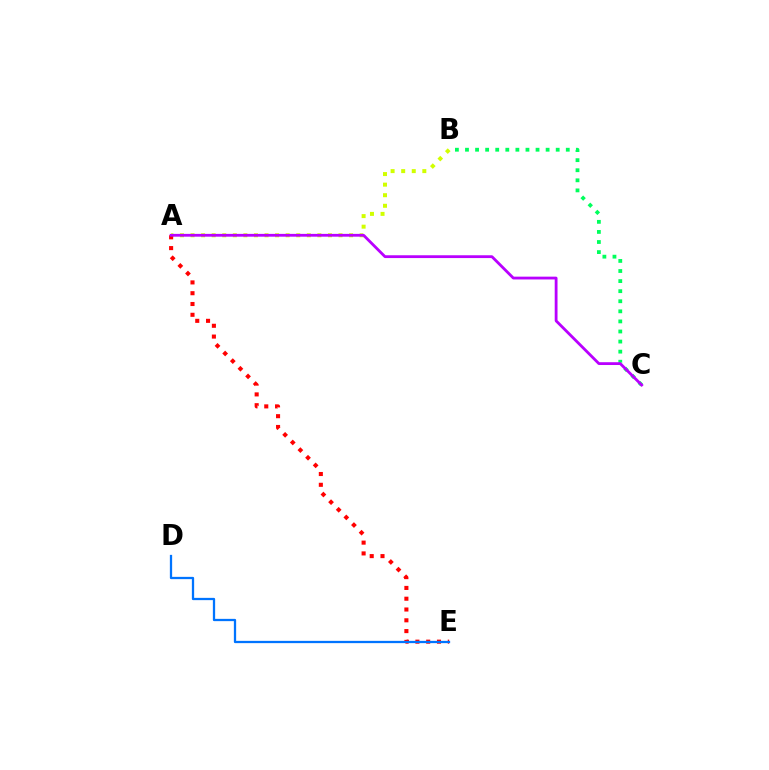{('A', 'B'): [{'color': '#d1ff00', 'line_style': 'dotted', 'thickness': 2.87}], ('A', 'E'): [{'color': '#ff0000', 'line_style': 'dotted', 'thickness': 2.93}], ('D', 'E'): [{'color': '#0074ff', 'line_style': 'solid', 'thickness': 1.64}], ('B', 'C'): [{'color': '#00ff5c', 'line_style': 'dotted', 'thickness': 2.74}], ('A', 'C'): [{'color': '#b900ff', 'line_style': 'solid', 'thickness': 2.02}]}